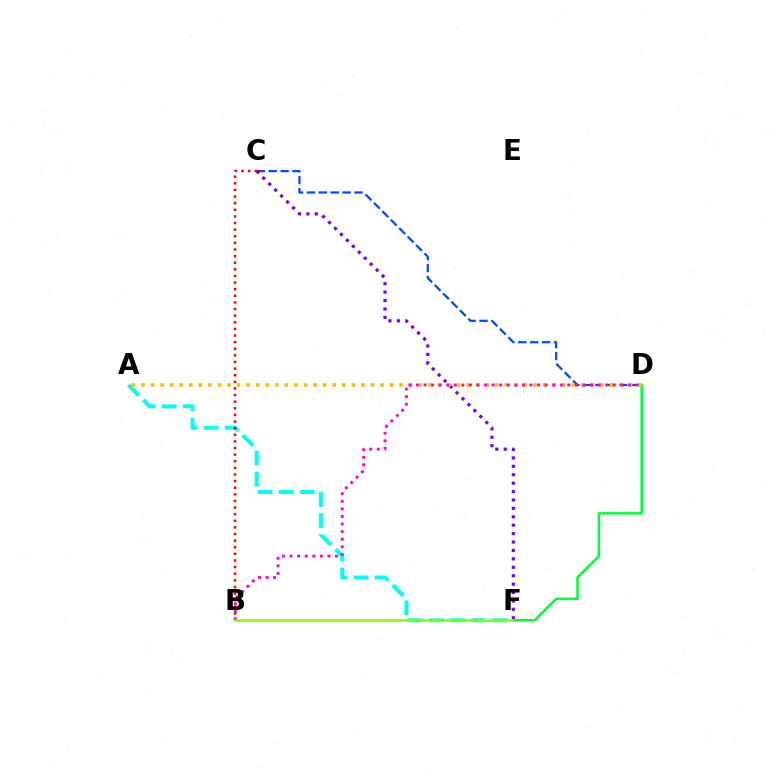{('A', 'F'): [{'color': '#00fff6', 'line_style': 'dashed', 'thickness': 2.87}], ('C', 'D'): [{'color': '#004bff', 'line_style': 'dashed', 'thickness': 1.62}], ('D', 'F'): [{'color': '#00ff39', 'line_style': 'solid', 'thickness': 1.82}], ('C', 'F'): [{'color': '#7200ff', 'line_style': 'dotted', 'thickness': 2.29}], ('A', 'D'): [{'color': '#ffbd00', 'line_style': 'dotted', 'thickness': 2.6}], ('B', 'D'): [{'color': '#ff00cf', 'line_style': 'dotted', 'thickness': 2.06}], ('B', 'C'): [{'color': '#ff0000', 'line_style': 'dotted', 'thickness': 1.8}], ('B', 'F'): [{'color': '#84ff00', 'line_style': 'solid', 'thickness': 1.84}]}